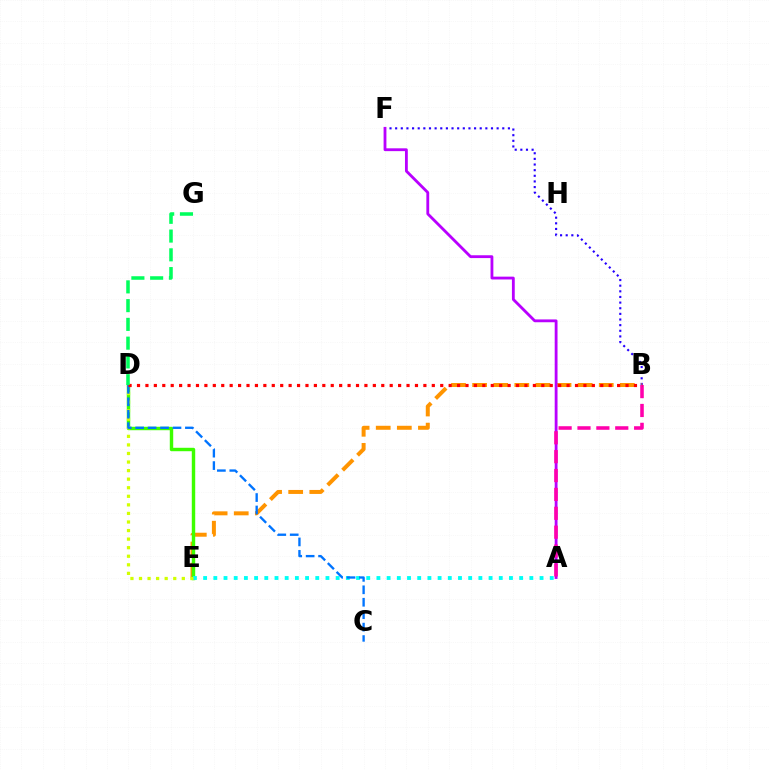{('B', 'F'): [{'color': '#2500ff', 'line_style': 'dotted', 'thickness': 1.53}], ('B', 'E'): [{'color': '#ff9400', 'line_style': 'dashed', 'thickness': 2.87}], ('D', 'E'): [{'color': '#3dff00', 'line_style': 'solid', 'thickness': 2.46}, {'color': '#d1ff00', 'line_style': 'dotted', 'thickness': 2.33}], ('A', 'E'): [{'color': '#00fff6', 'line_style': 'dotted', 'thickness': 2.77}], ('A', 'F'): [{'color': '#b900ff', 'line_style': 'solid', 'thickness': 2.03}], ('A', 'B'): [{'color': '#ff00ac', 'line_style': 'dashed', 'thickness': 2.57}], ('C', 'D'): [{'color': '#0074ff', 'line_style': 'dashed', 'thickness': 1.69}], ('B', 'D'): [{'color': '#ff0000', 'line_style': 'dotted', 'thickness': 2.29}], ('D', 'G'): [{'color': '#00ff5c', 'line_style': 'dashed', 'thickness': 2.55}]}